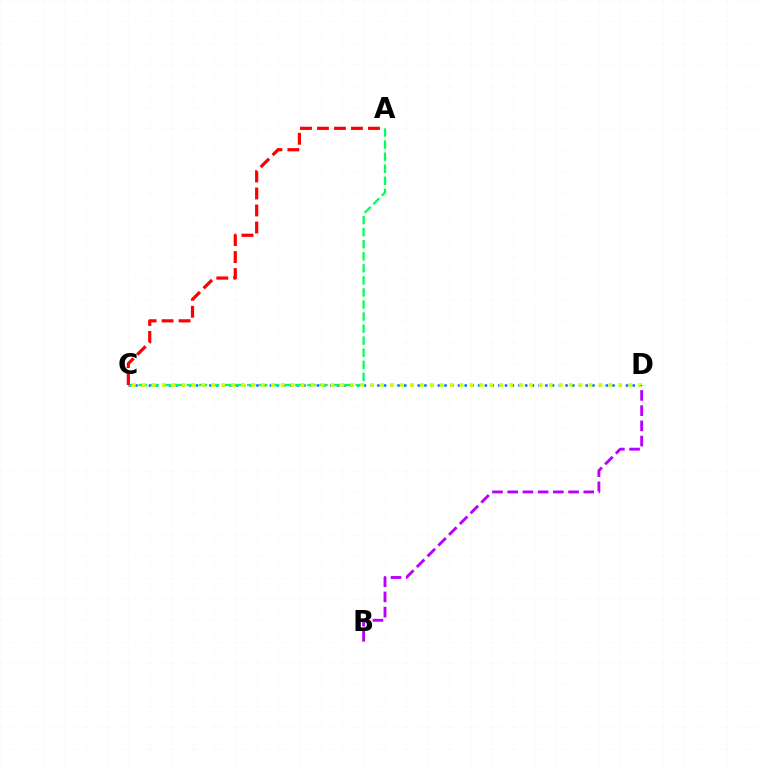{('C', 'D'): [{'color': '#0074ff', 'line_style': 'dotted', 'thickness': 1.83}, {'color': '#d1ff00', 'line_style': 'dotted', 'thickness': 2.7}], ('A', 'C'): [{'color': '#00ff5c', 'line_style': 'dashed', 'thickness': 1.64}, {'color': '#ff0000', 'line_style': 'dashed', 'thickness': 2.31}], ('B', 'D'): [{'color': '#b900ff', 'line_style': 'dashed', 'thickness': 2.07}]}